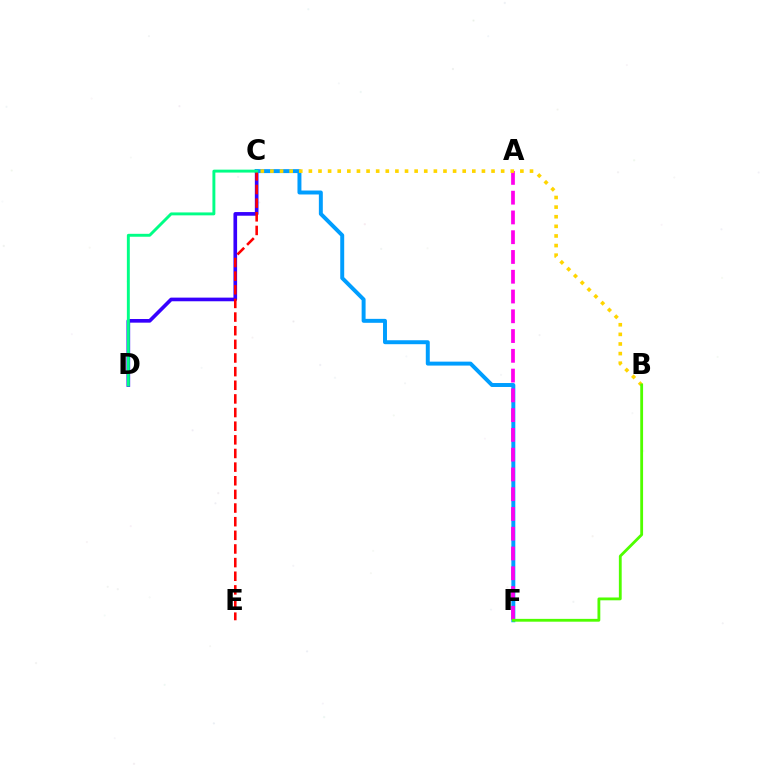{('C', 'D'): [{'color': '#3700ff', 'line_style': 'solid', 'thickness': 2.63}, {'color': '#00ff86', 'line_style': 'solid', 'thickness': 2.1}], ('C', 'F'): [{'color': '#009eff', 'line_style': 'solid', 'thickness': 2.85}], ('A', 'F'): [{'color': '#ff00ed', 'line_style': 'dashed', 'thickness': 2.69}], ('C', 'E'): [{'color': '#ff0000', 'line_style': 'dashed', 'thickness': 1.85}], ('B', 'C'): [{'color': '#ffd500', 'line_style': 'dotted', 'thickness': 2.61}], ('B', 'F'): [{'color': '#4fff00', 'line_style': 'solid', 'thickness': 2.03}]}